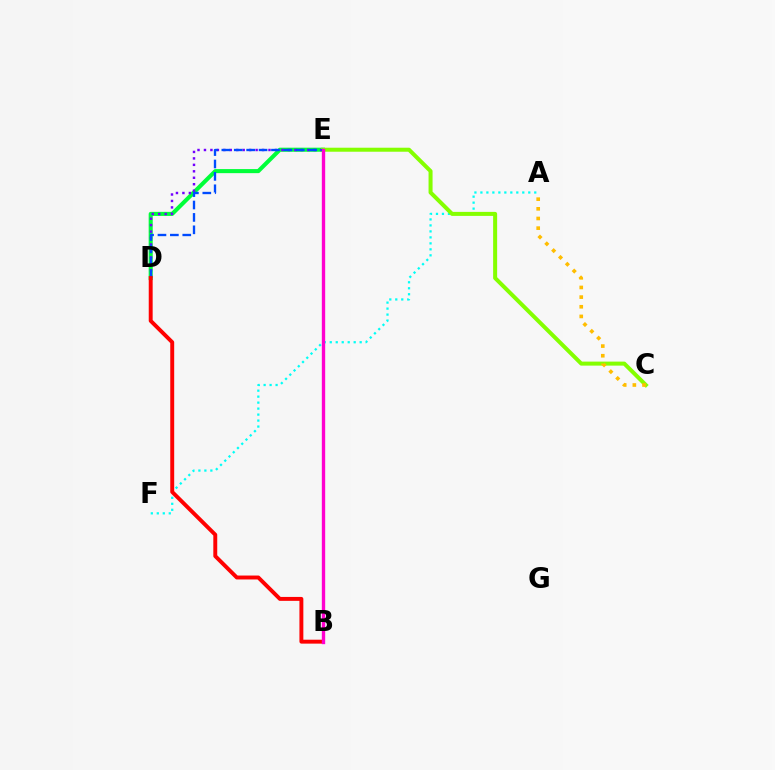{('D', 'E'): [{'color': '#00ff39', 'line_style': 'solid', 'thickness': 2.93}, {'color': '#7200ff', 'line_style': 'dotted', 'thickness': 1.75}, {'color': '#004bff', 'line_style': 'dashed', 'thickness': 1.69}], ('A', 'F'): [{'color': '#00fff6', 'line_style': 'dotted', 'thickness': 1.63}], ('C', 'E'): [{'color': '#84ff00', 'line_style': 'solid', 'thickness': 2.89}], ('A', 'C'): [{'color': '#ffbd00', 'line_style': 'dotted', 'thickness': 2.62}], ('B', 'D'): [{'color': '#ff0000', 'line_style': 'solid', 'thickness': 2.82}], ('B', 'E'): [{'color': '#ff00cf', 'line_style': 'solid', 'thickness': 2.41}]}